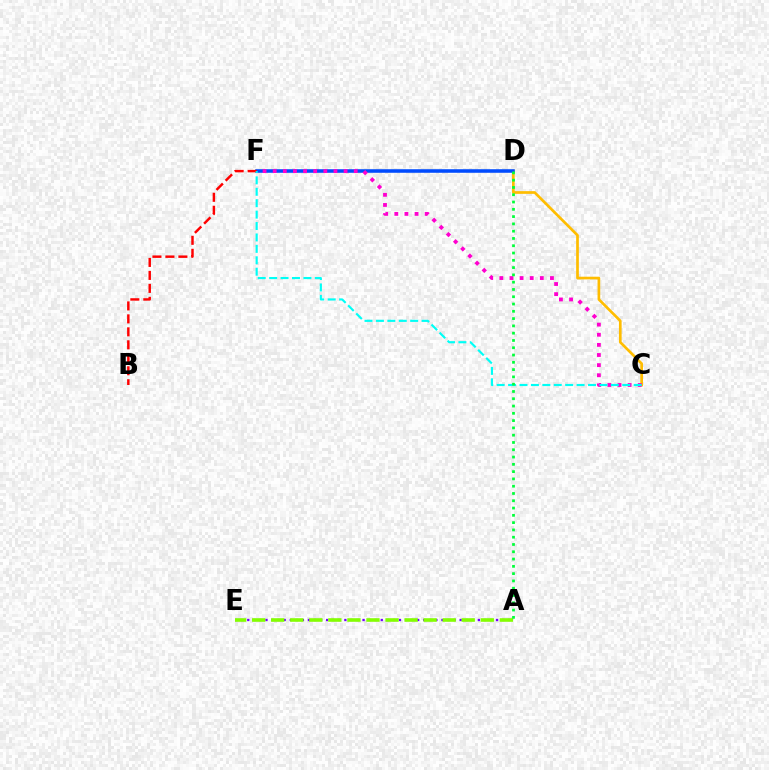{('C', 'D'): [{'color': '#ffbd00', 'line_style': 'solid', 'thickness': 1.94}], ('D', 'F'): [{'color': '#004bff', 'line_style': 'solid', 'thickness': 2.56}], ('A', 'E'): [{'color': '#7200ff', 'line_style': 'dotted', 'thickness': 1.65}, {'color': '#84ff00', 'line_style': 'dashed', 'thickness': 2.59}], ('B', 'F'): [{'color': '#ff0000', 'line_style': 'dashed', 'thickness': 1.76}], ('C', 'F'): [{'color': '#ff00cf', 'line_style': 'dotted', 'thickness': 2.75}, {'color': '#00fff6', 'line_style': 'dashed', 'thickness': 1.55}], ('A', 'D'): [{'color': '#00ff39', 'line_style': 'dotted', 'thickness': 1.98}]}